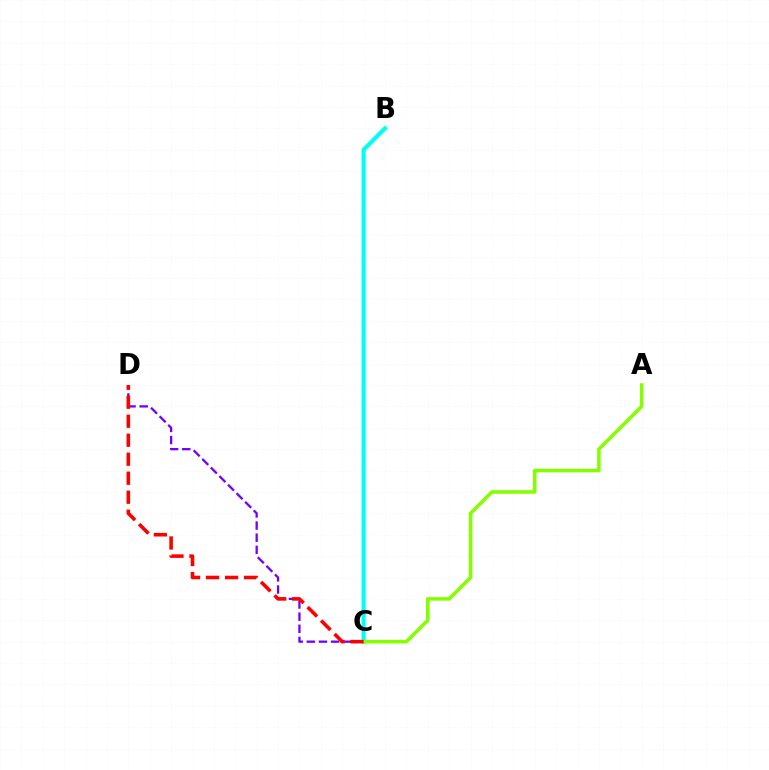{('C', 'D'): [{'color': '#7200ff', 'line_style': 'dashed', 'thickness': 1.65}, {'color': '#ff0000', 'line_style': 'dashed', 'thickness': 2.58}], ('B', 'C'): [{'color': '#00fff6', 'line_style': 'solid', 'thickness': 2.96}], ('A', 'C'): [{'color': '#84ff00', 'line_style': 'solid', 'thickness': 2.55}]}